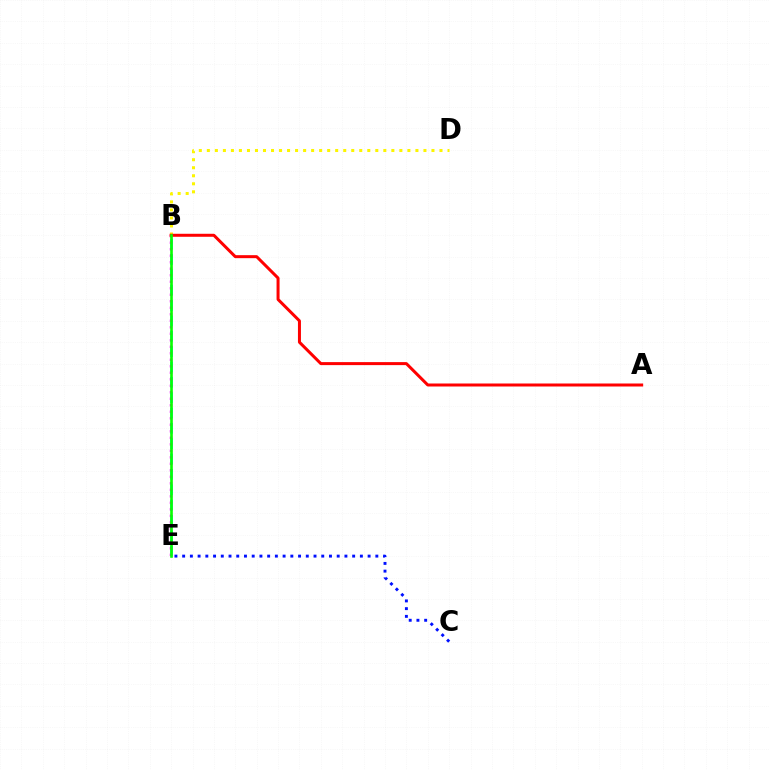{('C', 'E'): [{'color': '#0010ff', 'line_style': 'dotted', 'thickness': 2.1}], ('B', 'E'): [{'color': '#00fff6', 'line_style': 'dashed', 'thickness': 2.09}, {'color': '#ee00ff', 'line_style': 'dotted', 'thickness': 1.77}, {'color': '#08ff00', 'line_style': 'solid', 'thickness': 1.9}], ('B', 'D'): [{'color': '#fcf500', 'line_style': 'dotted', 'thickness': 2.18}], ('A', 'B'): [{'color': '#ff0000', 'line_style': 'solid', 'thickness': 2.16}]}